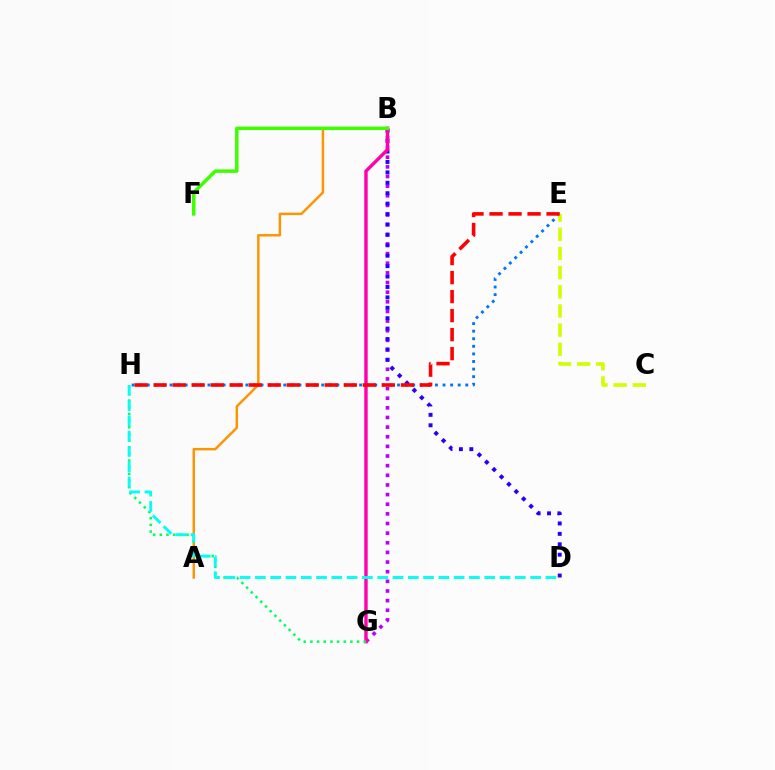{('B', 'G'): [{'color': '#b900ff', 'line_style': 'dotted', 'thickness': 2.62}, {'color': '#ff00ac', 'line_style': 'solid', 'thickness': 2.45}], ('B', 'D'): [{'color': '#2500ff', 'line_style': 'dotted', 'thickness': 2.83}], ('E', 'H'): [{'color': '#0074ff', 'line_style': 'dotted', 'thickness': 2.06}, {'color': '#ff0000', 'line_style': 'dashed', 'thickness': 2.58}], ('A', 'B'): [{'color': '#ff9400', 'line_style': 'solid', 'thickness': 1.77}], ('G', 'H'): [{'color': '#00ff5c', 'line_style': 'dotted', 'thickness': 1.81}], ('C', 'E'): [{'color': '#d1ff00', 'line_style': 'dashed', 'thickness': 2.6}], ('D', 'H'): [{'color': '#00fff6', 'line_style': 'dashed', 'thickness': 2.08}], ('B', 'F'): [{'color': '#3dff00', 'line_style': 'solid', 'thickness': 2.51}]}